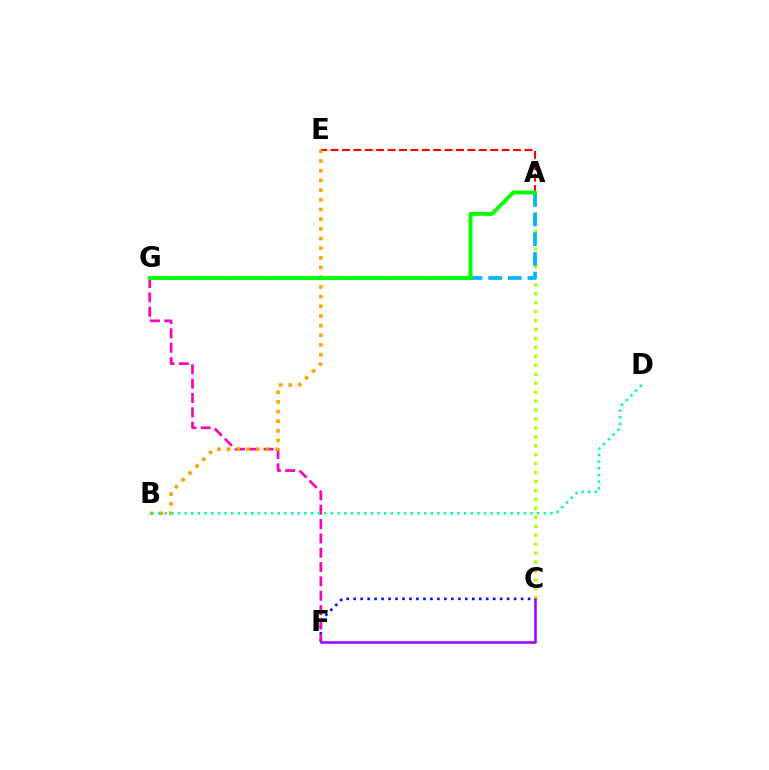{('C', 'F'): [{'color': '#0010ff', 'line_style': 'dotted', 'thickness': 1.9}, {'color': '#9b00ff', 'line_style': 'solid', 'thickness': 1.84}], ('A', 'C'): [{'color': '#b3ff00', 'line_style': 'dotted', 'thickness': 2.43}], ('F', 'G'): [{'color': '#ff00bd', 'line_style': 'dashed', 'thickness': 1.95}], ('A', 'E'): [{'color': '#ff0000', 'line_style': 'dashed', 'thickness': 1.55}], ('B', 'E'): [{'color': '#ffa500', 'line_style': 'dotted', 'thickness': 2.63}], ('A', 'G'): [{'color': '#00b5ff', 'line_style': 'dashed', 'thickness': 2.67}, {'color': '#08ff00', 'line_style': 'solid', 'thickness': 2.81}], ('B', 'D'): [{'color': '#00ff9d', 'line_style': 'dotted', 'thickness': 1.81}]}